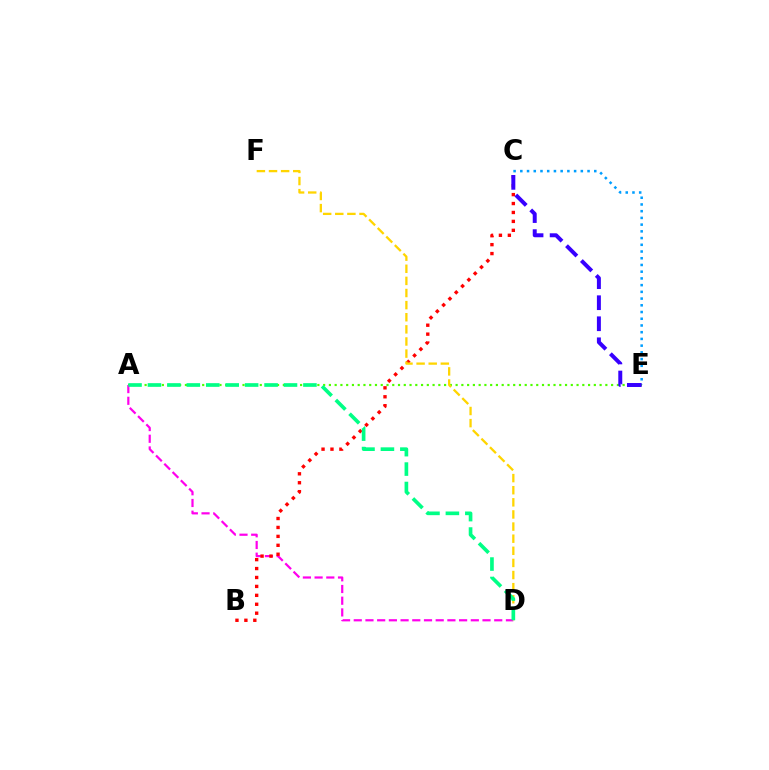{('A', 'E'): [{'color': '#4fff00', 'line_style': 'dotted', 'thickness': 1.56}], ('A', 'D'): [{'color': '#ff00ed', 'line_style': 'dashed', 'thickness': 1.59}, {'color': '#00ff86', 'line_style': 'dashed', 'thickness': 2.64}], ('B', 'C'): [{'color': '#ff0000', 'line_style': 'dotted', 'thickness': 2.43}], ('C', 'E'): [{'color': '#009eff', 'line_style': 'dotted', 'thickness': 1.83}, {'color': '#3700ff', 'line_style': 'dashed', 'thickness': 2.86}], ('D', 'F'): [{'color': '#ffd500', 'line_style': 'dashed', 'thickness': 1.65}]}